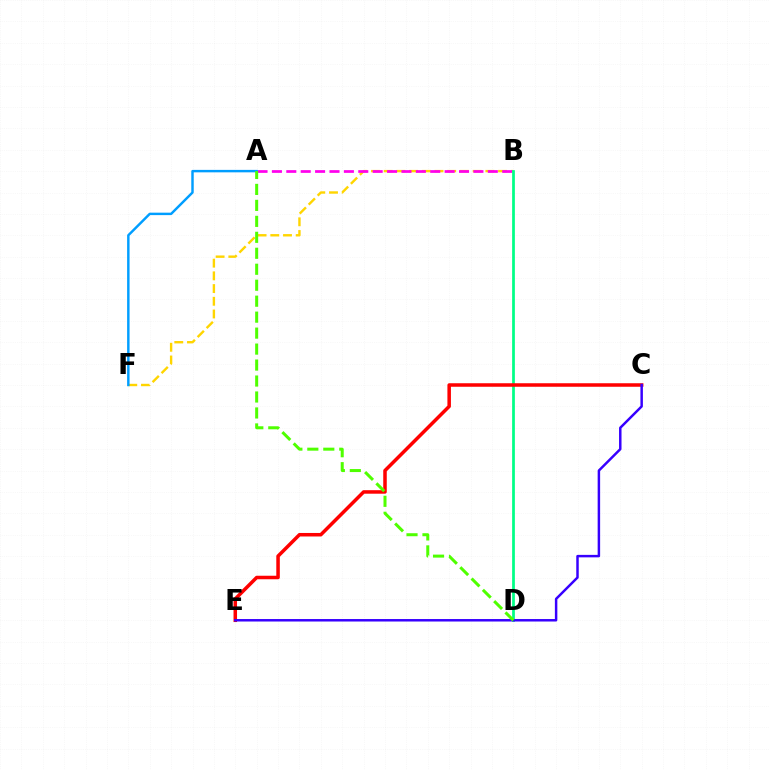{('B', 'F'): [{'color': '#ffd500', 'line_style': 'dashed', 'thickness': 1.73}], ('A', 'B'): [{'color': '#ff00ed', 'line_style': 'dashed', 'thickness': 1.96}], ('B', 'D'): [{'color': '#00ff86', 'line_style': 'solid', 'thickness': 1.98}], ('A', 'F'): [{'color': '#009eff', 'line_style': 'solid', 'thickness': 1.76}], ('C', 'E'): [{'color': '#ff0000', 'line_style': 'solid', 'thickness': 2.53}, {'color': '#3700ff', 'line_style': 'solid', 'thickness': 1.78}], ('A', 'D'): [{'color': '#4fff00', 'line_style': 'dashed', 'thickness': 2.17}]}